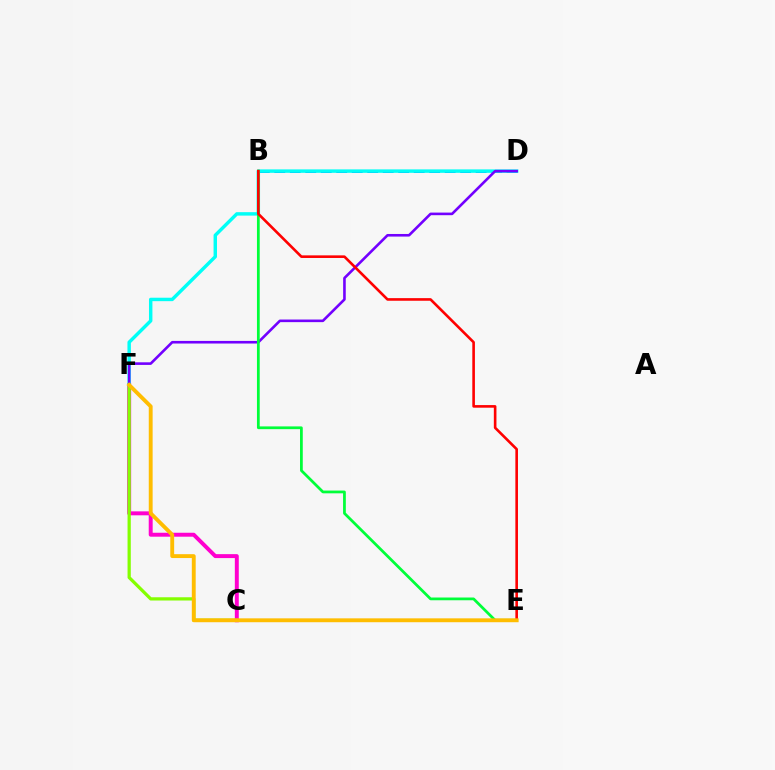{('C', 'F'): [{'color': '#ff00cf', 'line_style': 'solid', 'thickness': 2.84}, {'color': '#84ff00', 'line_style': 'solid', 'thickness': 2.33}], ('B', 'D'): [{'color': '#004bff', 'line_style': 'dashed', 'thickness': 2.1}], ('D', 'F'): [{'color': '#00fff6', 'line_style': 'solid', 'thickness': 2.48}, {'color': '#7200ff', 'line_style': 'solid', 'thickness': 1.88}], ('B', 'E'): [{'color': '#00ff39', 'line_style': 'solid', 'thickness': 1.98}, {'color': '#ff0000', 'line_style': 'solid', 'thickness': 1.88}], ('E', 'F'): [{'color': '#ffbd00', 'line_style': 'solid', 'thickness': 2.79}]}